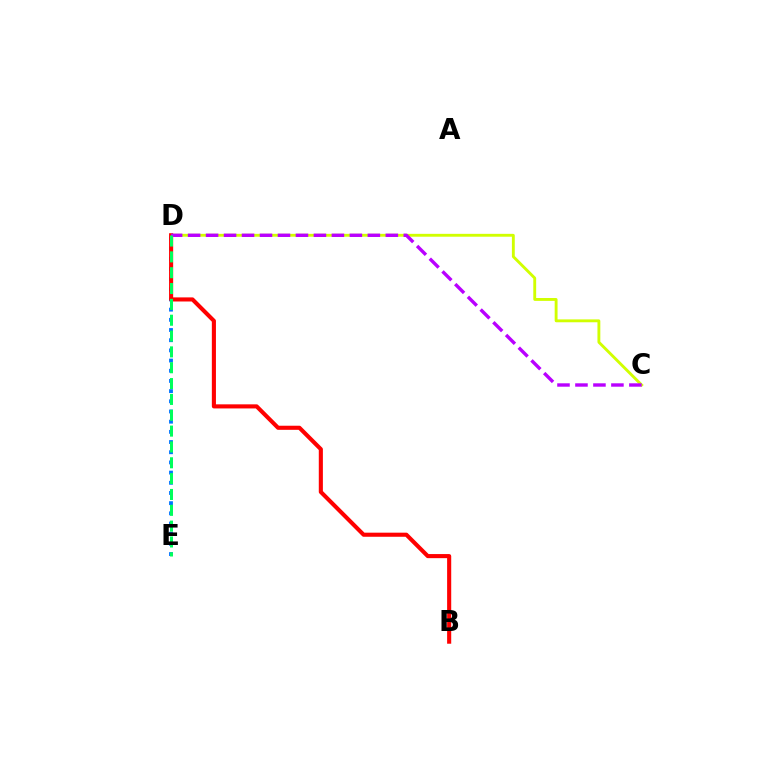{('C', 'D'): [{'color': '#d1ff00', 'line_style': 'solid', 'thickness': 2.07}, {'color': '#b900ff', 'line_style': 'dashed', 'thickness': 2.44}], ('D', 'E'): [{'color': '#0074ff', 'line_style': 'dotted', 'thickness': 2.77}, {'color': '#00ff5c', 'line_style': 'dashed', 'thickness': 2.15}], ('B', 'D'): [{'color': '#ff0000', 'line_style': 'solid', 'thickness': 2.95}]}